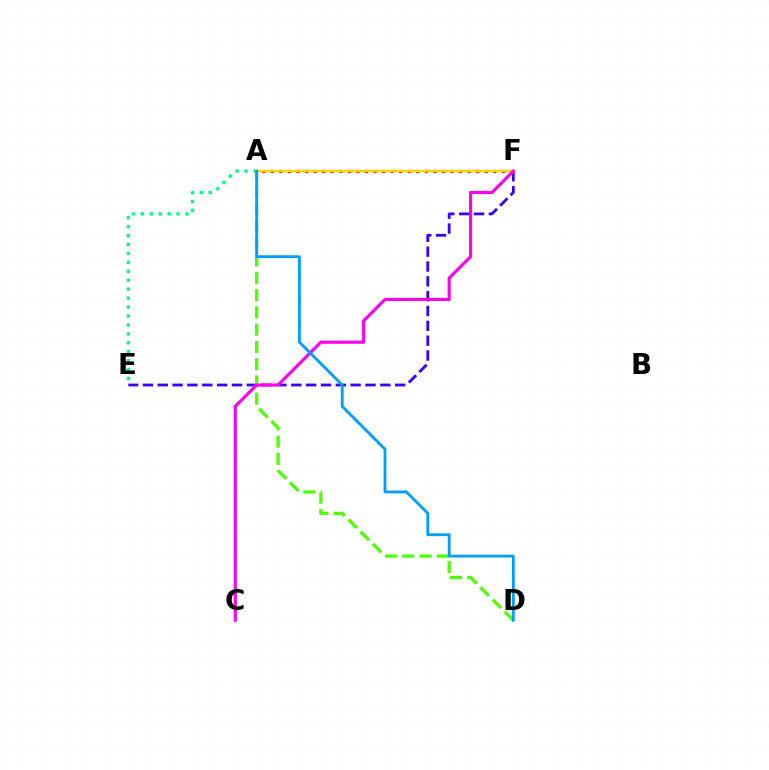{('A', 'F'): [{'color': '#ff0000', 'line_style': 'dotted', 'thickness': 2.32}, {'color': '#ffd500', 'line_style': 'solid', 'thickness': 1.8}], ('E', 'F'): [{'color': '#3700ff', 'line_style': 'dashed', 'thickness': 2.02}], ('A', 'D'): [{'color': '#4fff00', 'line_style': 'dashed', 'thickness': 2.35}, {'color': '#009eff', 'line_style': 'solid', 'thickness': 2.03}], ('A', 'E'): [{'color': '#00ff86', 'line_style': 'dotted', 'thickness': 2.43}], ('C', 'F'): [{'color': '#ff00ed', 'line_style': 'solid', 'thickness': 2.24}]}